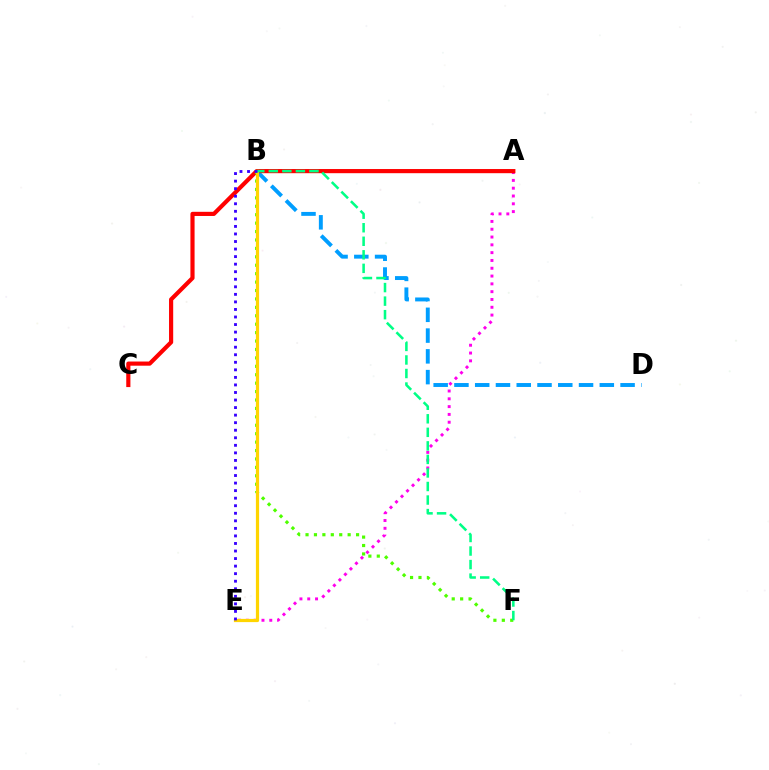{('B', 'D'): [{'color': '#009eff', 'line_style': 'dashed', 'thickness': 2.82}], ('A', 'E'): [{'color': '#ff00ed', 'line_style': 'dotted', 'thickness': 2.12}], ('A', 'C'): [{'color': '#ff0000', 'line_style': 'solid', 'thickness': 2.99}], ('B', 'F'): [{'color': '#4fff00', 'line_style': 'dotted', 'thickness': 2.29}, {'color': '#00ff86', 'line_style': 'dashed', 'thickness': 1.84}], ('B', 'E'): [{'color': '#ffd500', 'line_style': 'solid', 'thickness': 2.31}, {'color': '#3700ff', 'line_style': 'dotted', 'thickness': 2.05}]}